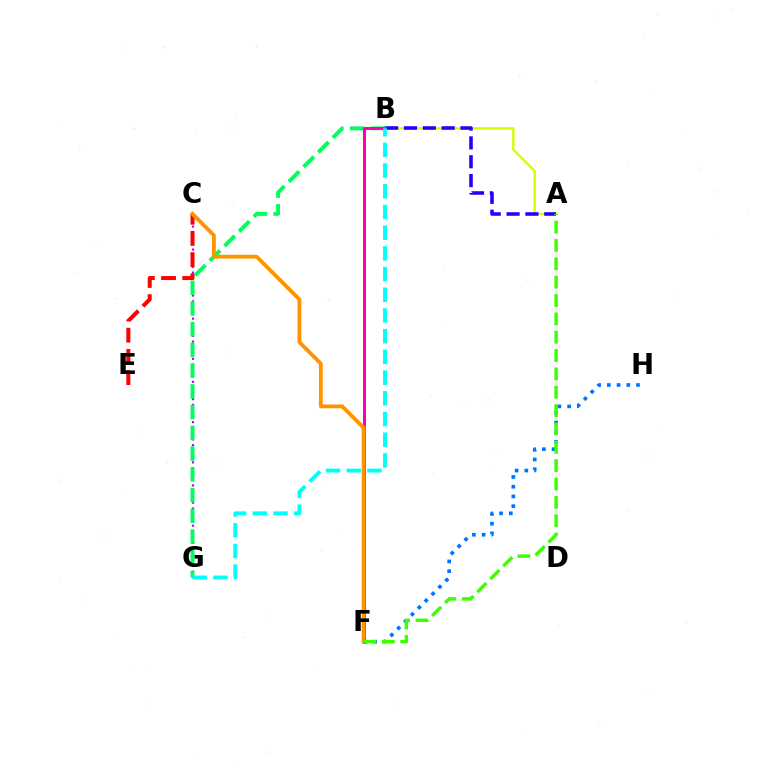{('C', 'G'): [{'color': '#b900ff', 'line_style': 'dotted', 'thickness': 1.56}], ('C', 'E'): [{'color': '#ff0000', 'line_style': 'dashed', 'thickness': 2.88}], ('A', 'B'): [{'color': '#d1ff00', 'line_style': 'solid', 'thickness': 1.68}, {'color': '#2500ff', 'line_style': 'dashed', 'thickness': 2.56}], ('F', 'H'): [{'color': '#0074ff', 'line_style': 'dotted', 'thickness': 2.64}], ('B', 'G'): [{'color': '#00ff5c', 'line_style': 'dashed', 'thickness': 2.82}, {'color': '#00fff6', 'line_style': 'dashed', 'thickness': 2.81}], ('B', 'F'): [{'color': '#ff00ac', 'line_style': 'solid', 'thickness': 2.17}], ('C', 'F'): [{'color': '#ff9400', 'line_style': 'solid', 'thickness': 2.76}], ('A', 'F'): [{'color': '#3dff00', 'line_style': 'dashed', 'thickness': 2.49}]}